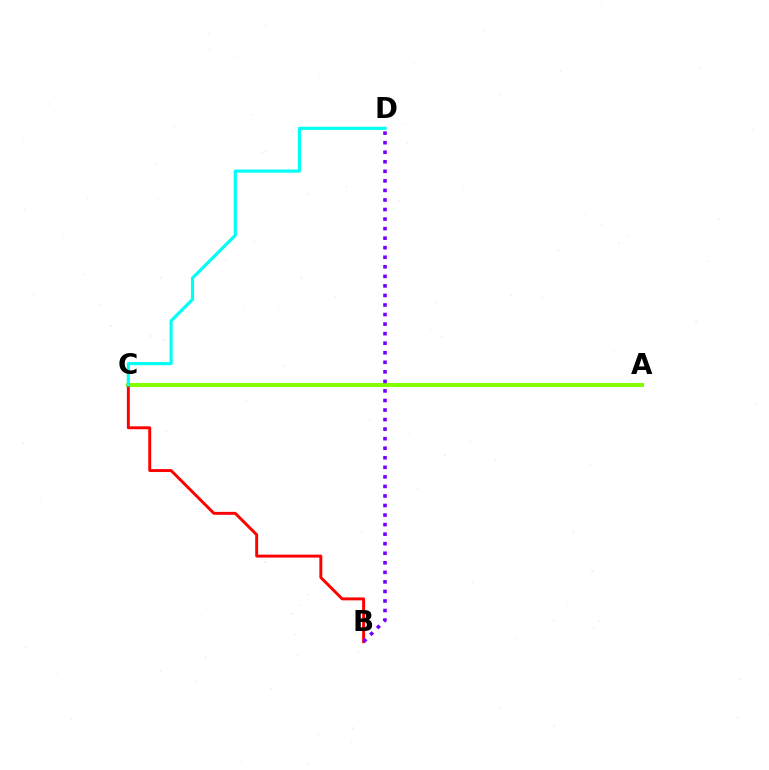{('A', 'C'): [{'color': '#84ff00', 'line_style': 'solid', 'thickness': 2.89}], ('B', 'C'): [{'color': '#ff0000', 'line_style': 'solid', 'thickness': 2.11}], ('C', 'D'): [{'color': '#00fff6', 'line_style': 'solid', 'thickness': 2.26}], ('B', 'D'): [{'color': '#7200ff', 'line_style': 'dotted', 'thickness': 2.59}]}